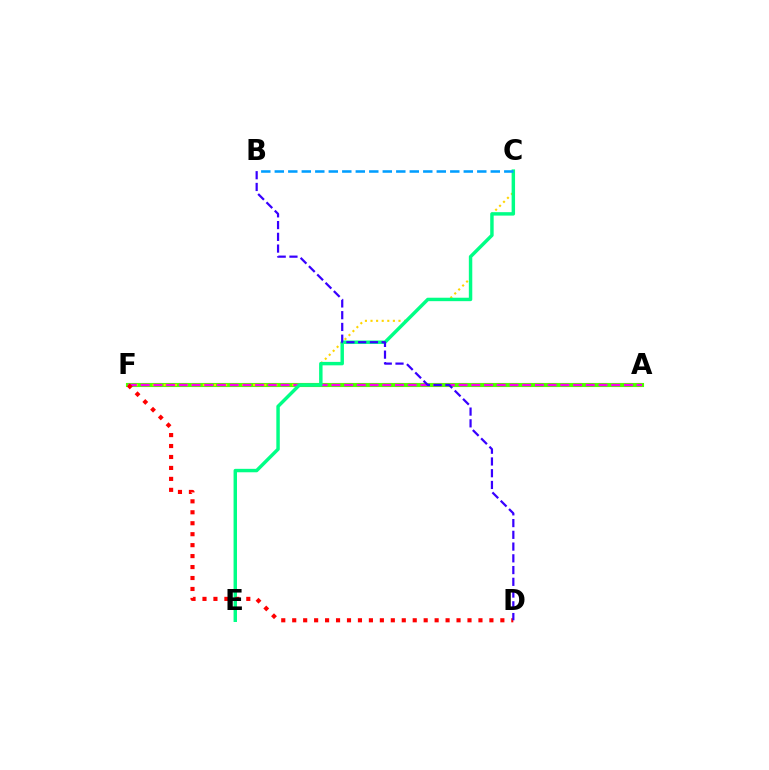{('A', 'F'): [{'color': '#4fff00', 'line_style': 'solid', 'thickness': 2.95}, {'color': '#ff00ed', 'line_style': 'dashed', 'thickness': 1.73}], ('C', 'F'): [{'color': '#ffd500', 'line_style': 'dotted', 'thickness': 1.52}], ('C', 'E'): [{'color': '#00ff86', 'line_style': 'solid', 'thickness': 2.48}], ('D', 'F'): [{'color': '#ff0000', 'line_style': 'dotted', 'thickness': 2.98}], ('B', 'C'): [{'color': '#009eff', 'line_style': 'dashed', 'thickness': 1.83}], ('B', 'D'): [{'color': '#3700ff', 'line_style': 'dashed', 'thickness': 1.6}]}